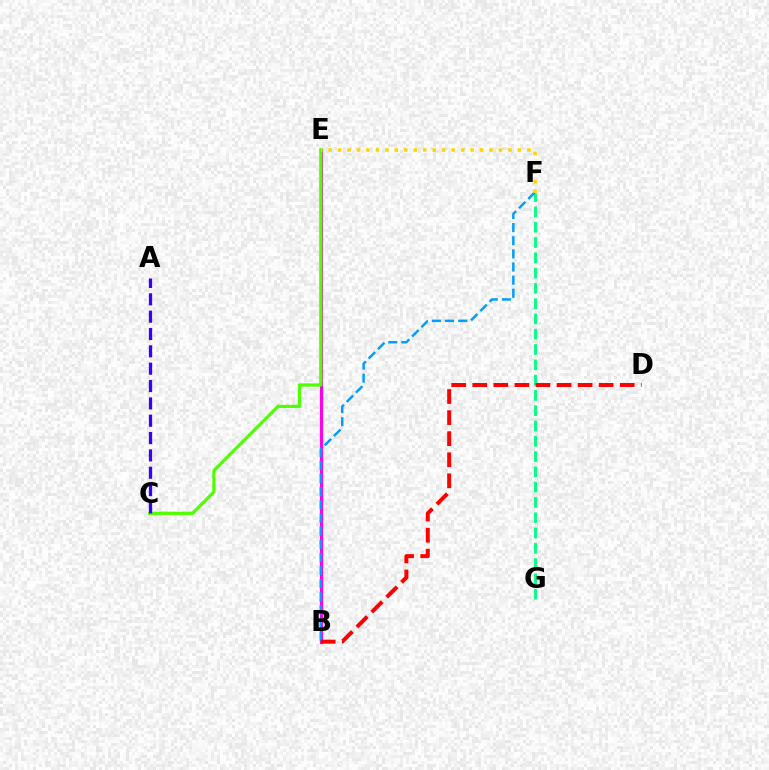{('B', 'E'): [{'color': '#ff00ed', 'line_style': 'solid', 'thickness': 2.31}], ('C', 'E'): [{'color': '#4fff00', 'line_style': 'solid', 'thickness': 2.29}], ('F', 'G'): [{'color': '#00ff86', 'line_style': 'dashed', 'thickness': 2.08}], ('A', 'C'): [{'color': '#3700ff', 'line_style': 'dashed', 'thickness': 2.36}], ('B', 'F'): [{'color': '#009eff', 'line_style': 'dashed', 'thickness': 1.78}], ('B', 'D'): [{'color': '#ff0000', 'line_style': 'dashed', 'thickness': 2.86}], ('E', 'F'): [{'color': '#ffd500', 'line_style': 'dotted', 'thickness': 2.57}]}